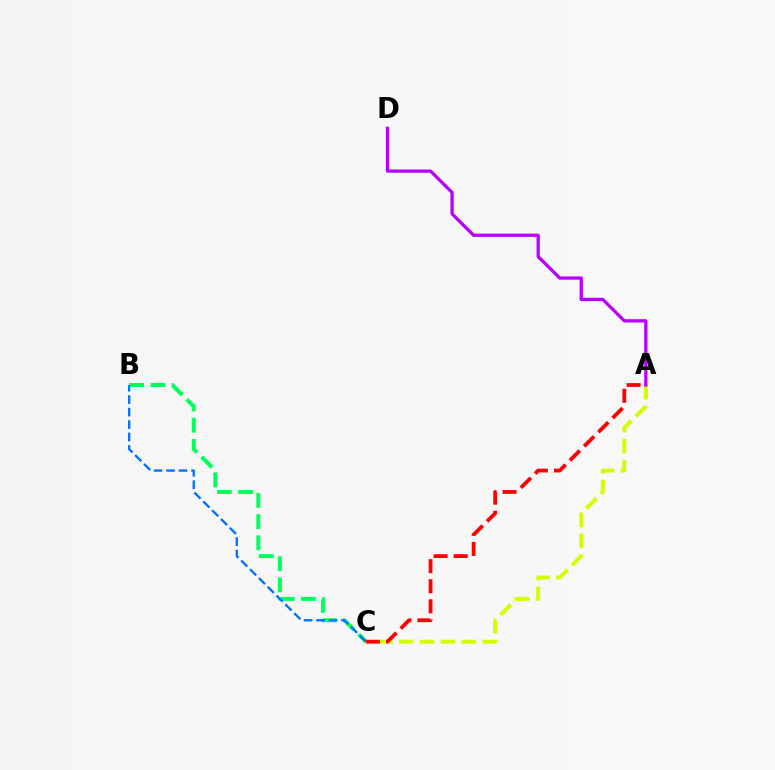{('A', 'C'): [{'color': '#d1ff00', 'line_style': 'dashed', 'thickness': 2.84}, {'color': '#ff0000', 'line_style': 'dashed', 'thickness': 2.73}], ('B', 'C'): [{'color': '#00ff5c', 'line_style': 'dashed', 'thickness': 2.88}, {'color': '#0074ff', 'line_style': 'dashed', 'thickness': 1.69}], ('A', 'D'): [{'color': '#b900ff', 'line_style': 'solid', 'thickness': 2.35}]}